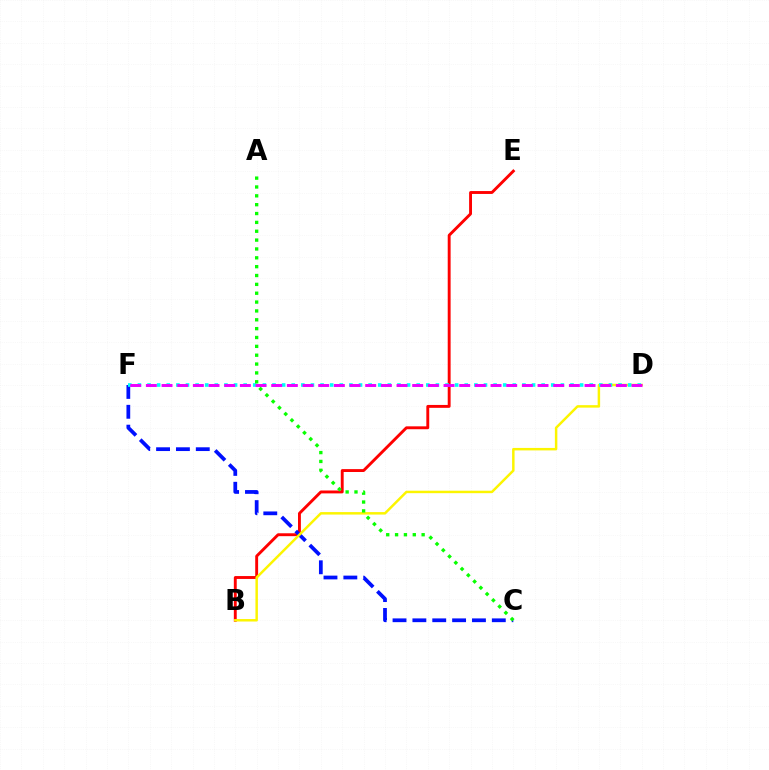{('B', 'E'): [{'color': '#ff0000', 'line_style': 'solid', 'thickness': 2.08}], ('C', 'F'): [{'color': '#0010ff', 'line_style': 'dashed', 'thickness': 2.7}], ('B', 'D'): [{'color': '#fcf500', 'line_style': 'solid', 'thickness': 1.78}], ('D', 'F'): [{'color': '#00fff6', 'line_style': 'dotted', 'thickness': 2.61}, {'color': '#ee00ff', 'line_style': 'dashed', 'thickness': 2.13}], ('A', 'C'): [{'color': '#08ff00', 'line_style': 'dotted', 'thickness': 2.41}]}